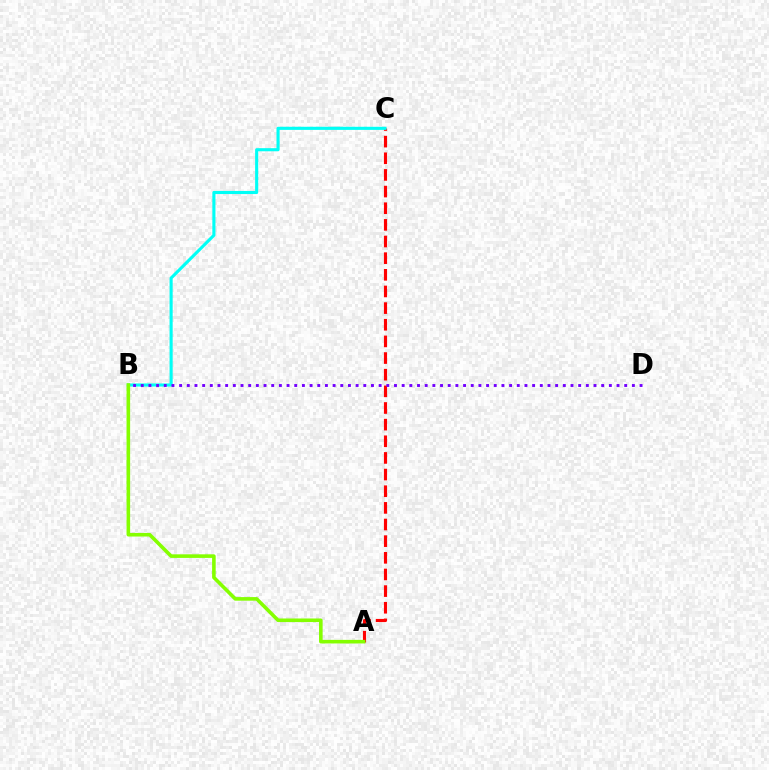{('A', 'C'): [{'color': '#ff0000', 'line_style': 'dashed', 'thickness': 2.26}], ('B', 'C'): [{'color': '#00fff6', 'line_style': 'solid', 'thickness': 2.24}], ('A', 'B'): [{'color': '#84ff00', 'line_style': 'solid', 'thickness': 2.58}], ('B', 'D'): [{'color': '#7200ff', 'line_style': 'dotted', 'thickness': 2.08}]}